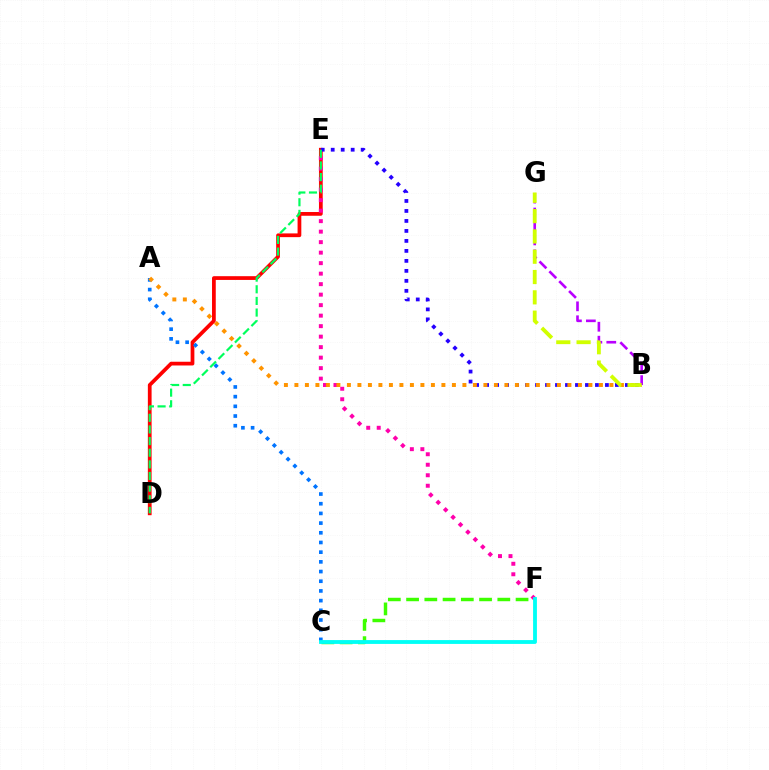{('D', 'E'): [{'color': '#ff0000', 'line_style': 'solid', 'thickness': 2.69}, {'color': '#00ff5c', 'line_style': 'dashed', 'thickness': 1.58}], ('E', 'F'): [{'color': '#ff00ac', 'line_style': 'dotted', 'thickness': 2.85}], ('A', 'C'): [{'color': '#0074ff', 'line_style': 'dotted', 'thickness': 2.63}], ('B', 'E'): [{'color': '#2500ff', 'line_style': 'dotted', 'thickness': 2.71}], ('C', 'F'): [{'color': '#3dff00', 'line_style': 'dashed', 'thickness': 2.48}, {'color': '#00fff6', 'line_style': 'solid', 'thickness': 2.76}], ('A', 'B'): [{'color': '#ff9400', 'line_style': 'dotted', 'thickness': 2.85}], ('B', 'G'): [{'color': '#b900ff', 'line_style': 'dashed', 'thickness': 1.89}, {'color': '#d1ff00', 'line_style': 'dashed', 'thickness': 2.76}]}